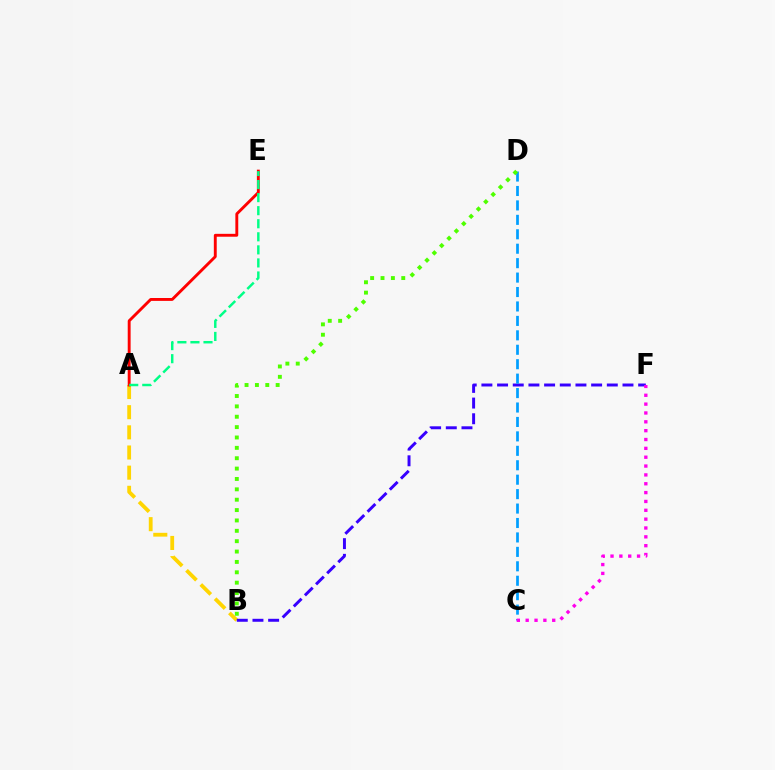{('A', 'B'): [{'color': '#ffd500', 'line_style': 'dashed', 'thickness': 2.74}], ('A', 'E'): [{'color': '#ff0000', 'line_style': 'solid', 'thickness': 2.08}, {'color': '#00ff86', 'line_style': 'dashed', 'thickness': 1.77}], ('B', 'F'): [{'color': '#3700ff', 'line_style': 'dashed', 'thickness': 2.13}], ('C', 'D'): [{'color': '#009eff', 'line_style': 'dashed', 'thickness': 1.96}], ('C', 'F'): [{'color': '#ff00ed', 'line_style': 'dotted', 'thickness': 2.4}], ('B', 'D'): [{'color': '#4fff00', 'line_style': 'dotted', 'thickness': 2.82}]}